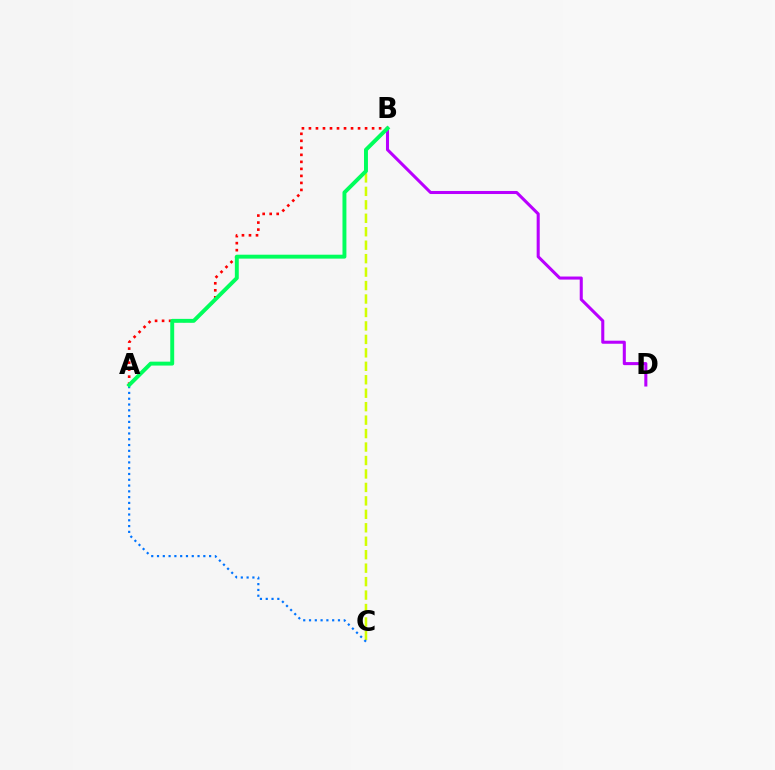{('B', 'C'): [{'color': '#d1ff00', 'line_style': 'dashed', 'thickness': 1.83}], ('A', 'B'): [{'color': '#ff0000', 'line_style': 'dotted', 'thickness': 1.91}, {'color': '#00ff5c', 'line_style': 'solid', 'thickness': 2.82}], ('B', 'D'): [{'color': '#b900ff', 'line_style': 'solid', 'thickness': 2.2}], ('A', 'C'): [{'color': '#0074ff', 'line_style': 'dotted', 'thickness': 1.57}]}